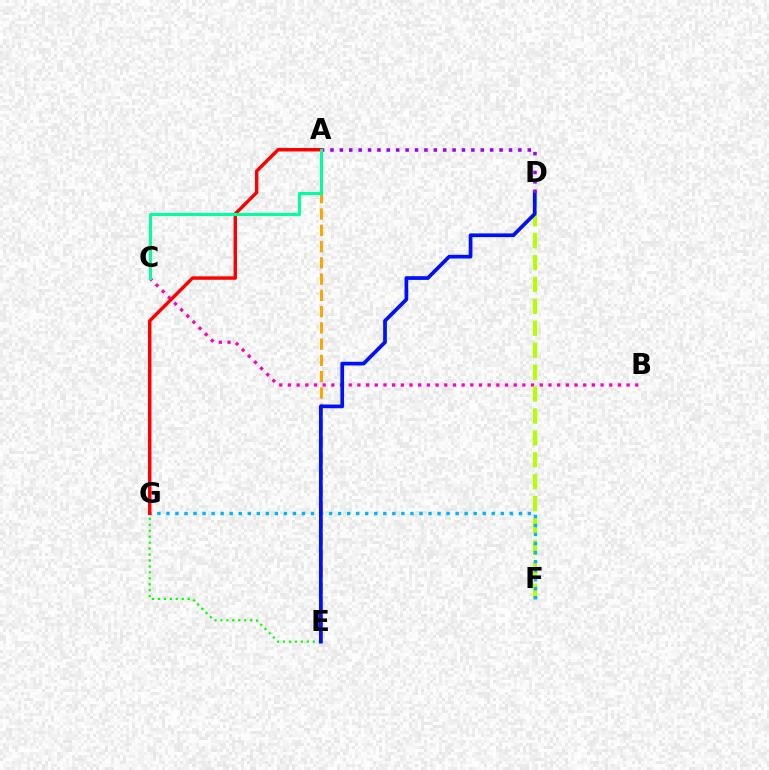{('B', 'C'): [{'color': '#ff00bd', 'line_style': 'dotted', 'thickness': 2.36}], ('D', 'F'): [{'color': '#b3ff00', 'line_style': 'dashed', 'thickness': 2.98}], ('A', 'E'): [{'color': '#ffa500', 'line_style': 'dashed', 'thickness': 2.21}], ('E', 'G'): [{'color': '#08ff00', 'line_style': 'dotted', 'thickness': 1.62}], ('F', 'G'): [{'color': '#00b5ff', 'line_style': 'dotted', 'thickness': 2.46}], ('D', 'E'): [{'color': '#0010ff', 'line_style': 'solid', 'thickness': 2.68}], ('A', 'D'): [{'color': '#9b00ff', 'line_style': 'dotted', 'thickness': 2.55}], ('A', 'G'): [{'color': '#ff0000', 'line_style': 'solid', 'thickness': 2.49}], ('A', 'C'): [{'color': '#00ff9d', 'line_style': 'solid', 'thickness': 2.19}]}